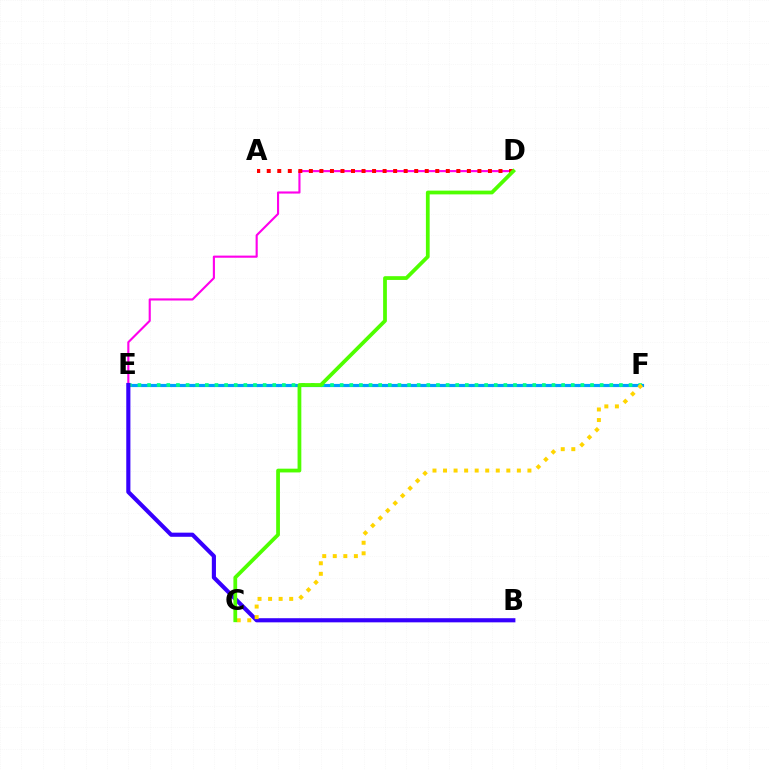{('D', 'E'): [{'color': '#ff00ed', 'line_style': 'solid', 'thickness': 1.53}], ('E', 'F'): [{'color': '#009eff', 'line_style': 'solid', 'thickness': 2.28}, {'color': '#00ff86', 'line_style': 'dotted', 'thickness': 2.62}], ('A', 'D'): [{'color': '#ff0000', 'line_style': 'dotted', 'thickness': 2.86}], ('B', 'E'): [{'color': '#3700ff', 'line_style': 'solid', 'thickness': 2.97}], ('C', 'F'): [{'color': '#ffd500', 'line_style': 'dotted', 'thickness': 2.87}], ('C', 'D'): [{'color': '#4fff00', 'line_style': 'solid', 'thickness': 2.71}]}